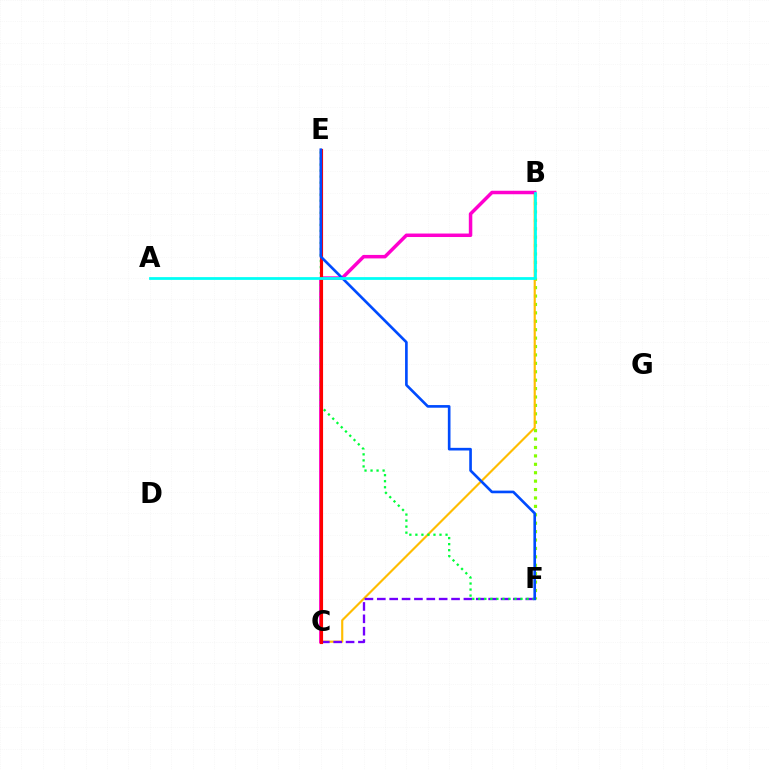{('B', 'F'): [{'color': '#84ff00', 'line_style': 'dotted', 'thickness': 2.29}], ('B', 'C'): [{'color': '#ffbd00', 'line_style': 'solid', 'thickness': 1.55}, {'color': '#ff00cf', 'line_style': 'solid', 'thickness': 2.51}], ('C', 'F'): [{'color': '#7200ff', 'line_style': 'dashed', 'thickness': 1.68}], ('E', 'F'): [{'color': '#00ff39', 'line_style': 'dotted', 'thickness': 1.64}, {'color': '#004bff', 'line_style': 'solid', 'thickness': 1.91}], ('C', 'E'): [{'color': '#ff0000', 'line_style': 'solid', 'thickness': 2.26}], ('A', 'B'): [{'color': '#00fff6', 'line_style': 'solid', 'thickness': 1.98}]}